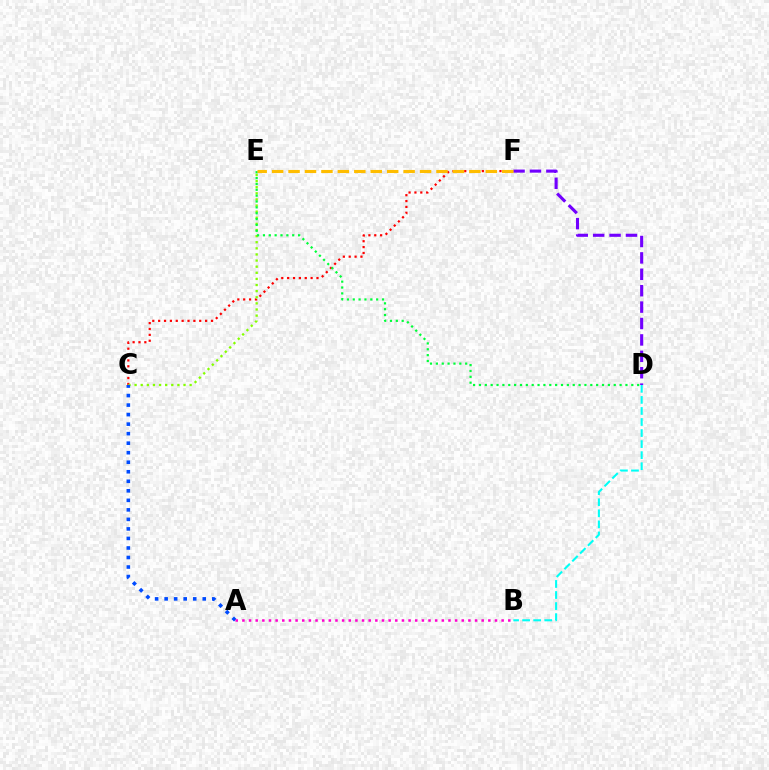{('C', 'F'): [{'color': '#ff0000', 'line_style': 'dotted', 'thickness': 1.59}], ('B', 'D'): [{'color': '#00fff6', 'line_style': 'dashed', 'thickness': 1.5}], ('C', 'E'): [{'color': '#84ff00', 'line_style': 'dotted', 'thickness': 1.66}], ('D', 'E'): [{'color': '#00ff39', 'line_style': 'dotted', 'thickness': 1.59}], ('D', 'F'): [{'color': '#7200ff', 'line_style': 'dashed', 'thickness': 2.23}], ('E', 'F'): [{'color': '#ffbd00', 'line_style': 'dashed', 'thickness': 2.23}], ('A', 'C'): [{'color': '#004bff', 'line_style': 'dotted', 'thickness': 2.59}], ('A', 'B'): [{'color': '#ff00cf', 'line_style': 'dotted', 'thickness': 1.81}]}